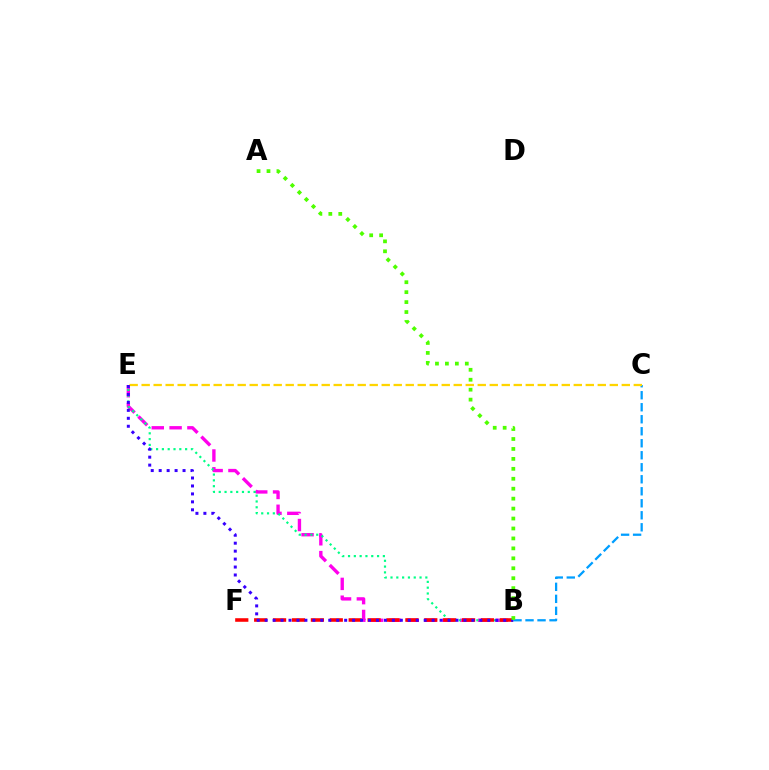{('B', 'E'): [{'color': '#ff00ed', 'line_style': 'dashed', 'thickness': 2.42}, {'color': '#00ff86', 'line_style': 'dotted', 'thickness': 1.58}, {'color': '#3700ff', 'line_style': 'dotted', 'thickness': 2.16}], ('B', 'C'): [{'color': '#009eff', 'line_style': 'dashed', 'thickness': 1.63}], ('C', 'E'): [{'color': '#ffd500', 'line_style': 'dashed', 'thickness': 1.63}], ('B', 'F'): [{'color': '#ff0000', 'line_style': 'dashed', 'thickness': 2.57}], ('A', 'B'): [{'color': '#4fff00', 'line_style': 'dotted', 'thickness': 2.7}]}